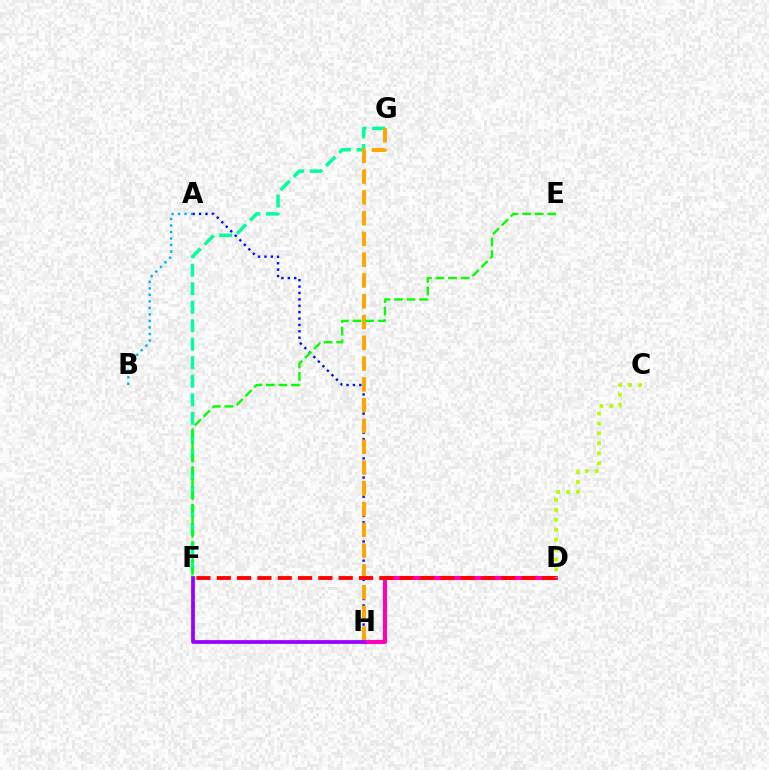{('A', 'B'): [{'color': '#00b5ff', 'line_style': 'dotted', 'thickness': 1.77}], ('F', 'G'): [{'color': '#00ff9d', 'line_style': 'dashed', 'thickness': 2.52}], ('D', 'H'): [{'color': '#ff00bd', 'line_style': 'solid', 'thickness': 2.91}], ('A', 'H'): [{'color': '#0010ff', 'line_style': 'dotted', 'thickness': 1.74}], ('G', 'H'): [{'color': '#ffa500', 'line_style': 'dashed', 'thickness': 2.82}], ('D', 'F'): [{'color': '#ff0000', 'line_style': 'dashed', 'thickness': 2.76}], ('E', 'F'): [{'color': '#08ff00', 'line_style': 'dashed', 'thickness': 1.71}], ('F', 'H'): [{'color': '#9b00ff', 'line_style': 'solid', 'thickness': 2.7}], ('C', 'D'): [{'color': '#b3ff00', 'line_style': 'dotted', 'thickness': 2.7}]}